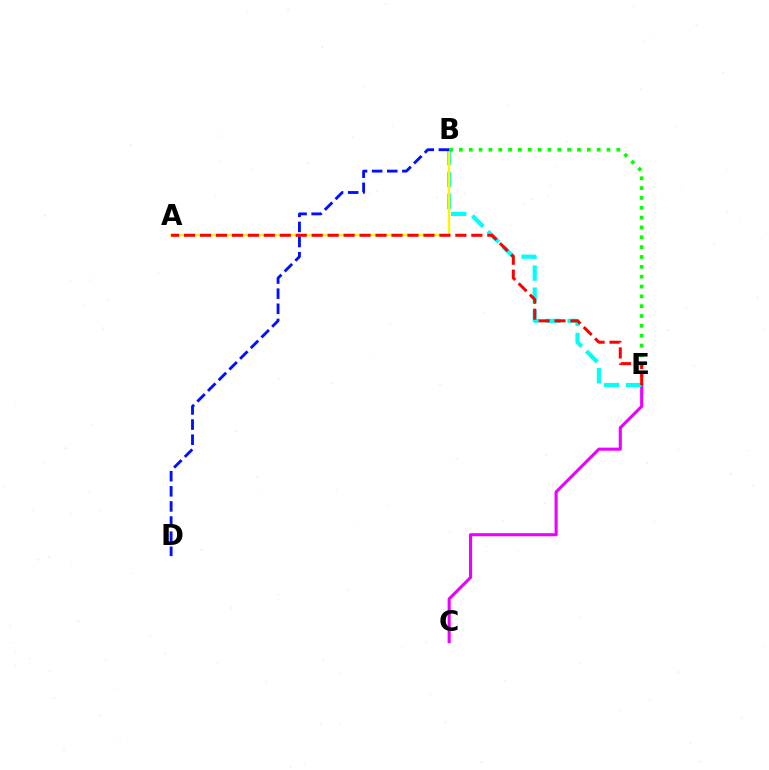{('C', 'E'): [{'color': '#ee00ff', 'line_style': 'solid', 'thickness': 2.22}], ('B', 'E'): [{'color': '#00fff6', 'line_style': 'dashed', 'thickness': 2.99}, {'color': '#08ff00', 'line_style': 'dotted', 'thickness': 2.67}], ('A', 'B'): [{'color': '#fcf500', 'line_style': 'solid', 'thickness': 1.74}], ('A', 'E'): [{'color': '#ff0000', 'line_style': 'dashed', 'thickness': 2.17}], ('B', 'D'): [{'color': '#0010ff', 'line_style': 'dashed', 'thickness': 2.05}]}